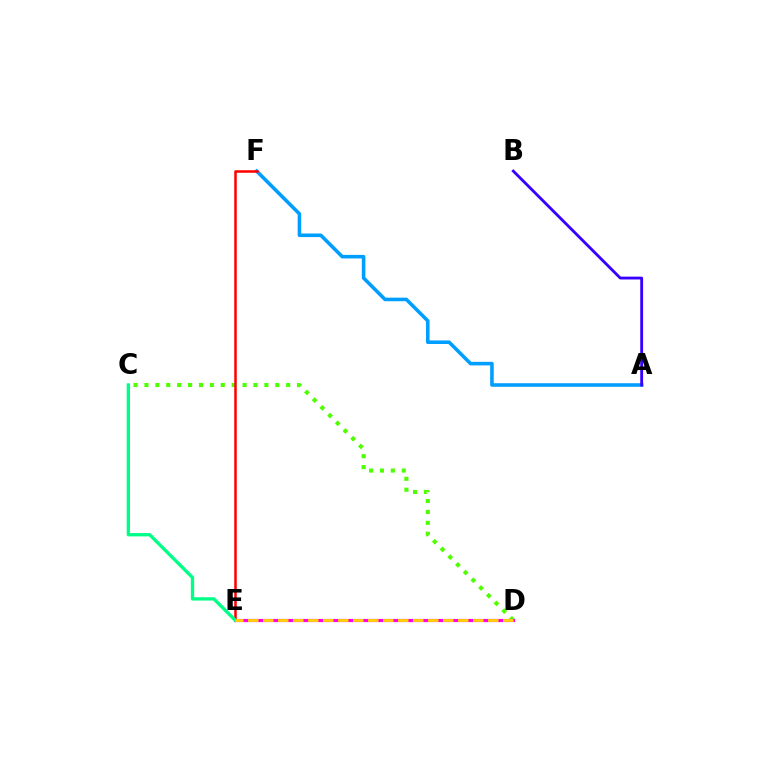{('A', 'F'): [{'color': '#009eff', 'line_style': 'solid', 'thickness': 2.57}], ('C', 'D'): [{'color': '#4fff00', 'line_style': 'dotted', 'thickness': 2.96}], ('A', 'B'): [{'color': '#3700ff', 'line_style': 'solid', 'thickness': 2.04}], ('E', 'F'): [{'color': '#ff0000', 'line_style': 'solid', 'thickness': 1.81}], ('D', 'E'): [{'color': '#ff00ed', 'line_style': 'solid', 'thickness': 2.28}, {'color': '#ffd500', 'line_style': 'dashed', 'thickness': 2.04}], ('C', 'E'): [{'color': '#00ff86', 'line_style': 'solid', 'thickness': 2.39}]}